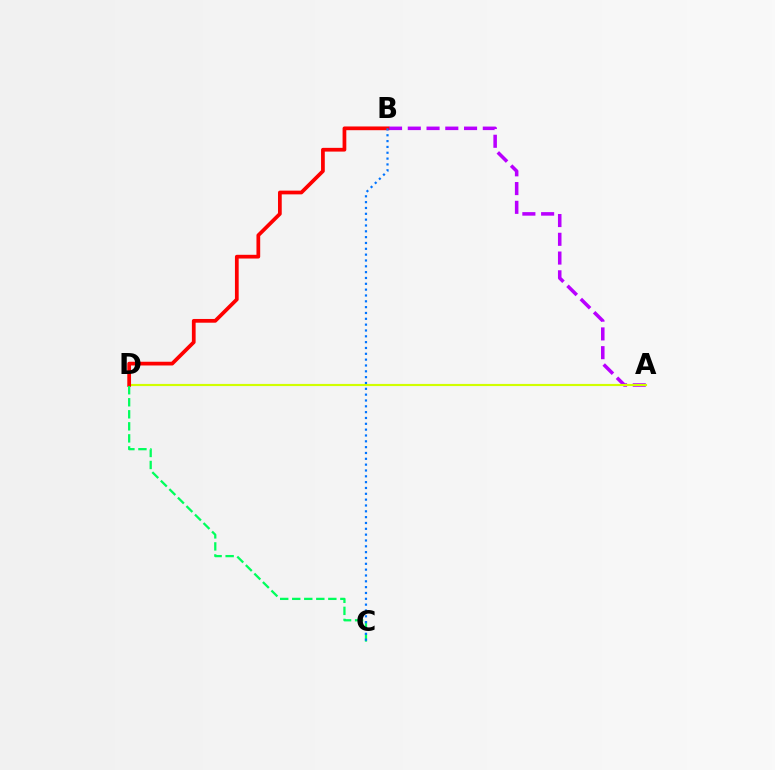{('A', 'B'): [{'color': '#b900ff', 'line_style': 'dashed', 'thickness': 2.55}], ('A', 'D'): [{'color': '#d1ff00', 'line_style': 'solid', 'thickness': 1.54}], ('B', 'D'): [{'color': '#ff0000', 'line_style': 'solid', 'thickness': 2.69}], ('C', 'D'): [{'color': '#00ff5c', 'line_style': 'dashed', 'thickness': 1.63}], ('B', 'C'): [{'color': '#0074ff', 'line_style': 'dotted', 'thickness': 1.58}]}